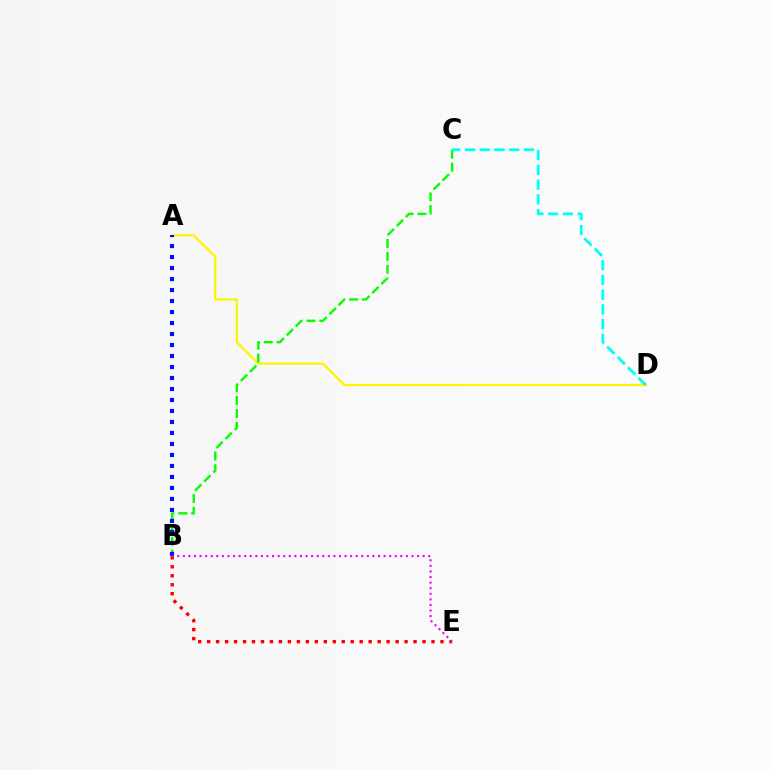{('A', 'D'): [{'color': '#fcf500', 'line_style': 'solid', 'thickness': 1.63}], ('B', 'C'): [{'color': '#08ff00', 'line_style': 'dashed', 'thickness': 1.75}], ('A', 'B'): [{'color': '#0010ff', 'line_style': 'dotted', 'thickness': 2.99}], ('B', 'E'): [{'color': '#ff0000', 'line_style': 'dotted', 'thickness': 2.44}, {'color': '#ee00ff', 'line_style': 'dotted', 'thickness': 1.52}], ('C', 'D'): [{'color': '#00fff6', 'line_style': 'dashed', 'thickness': 2.0}]}